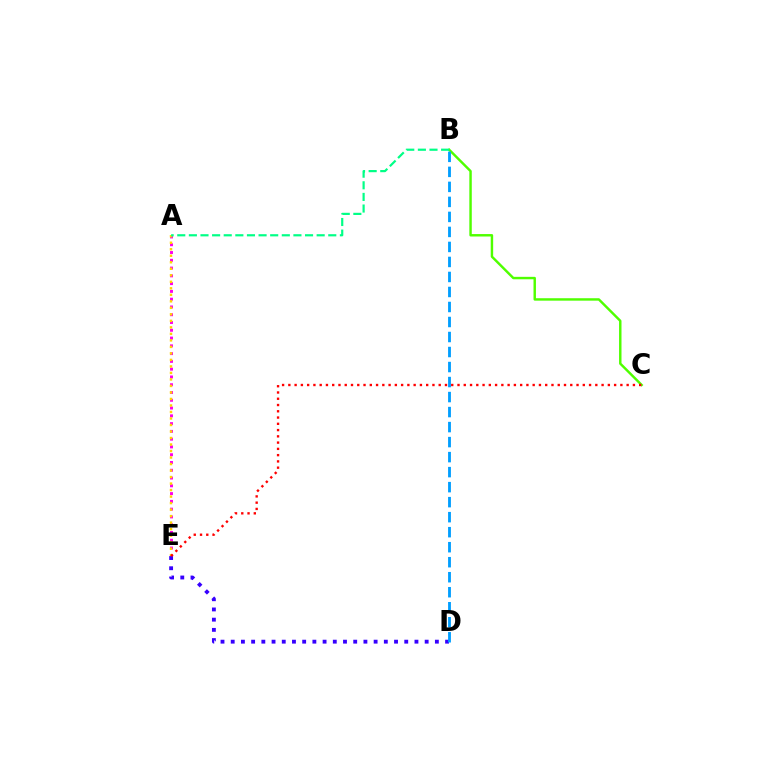{('B', 'C'): [{'color': '#4fff00', 'line_style': 'solid', 'thickness': 1.76}], ('A', 'E'): [{'color': '#ff00ed', 'line_style': 'dotted', 'thickness': 2.11}, {'color': '#ffd500', 'line_style': 'dotted', 'thickness': 1.77}], ('A', 'B'): [{'color': '#00ff86', 'line_style': 'dashed', 'thickness': 1.58}], ('D', 'E'): [{'color': '#3700ff', 'line_style': 'dotted', 'thickness': 2.77}], ('B', 'D'): [{'color': '#009eff', 'line_style': 'dashed', 'thickness': 2.04}], ('C', 'E'): [{'color': '#ff0000', 'line_style': 'dotted', 'thickness': 1.7}]}